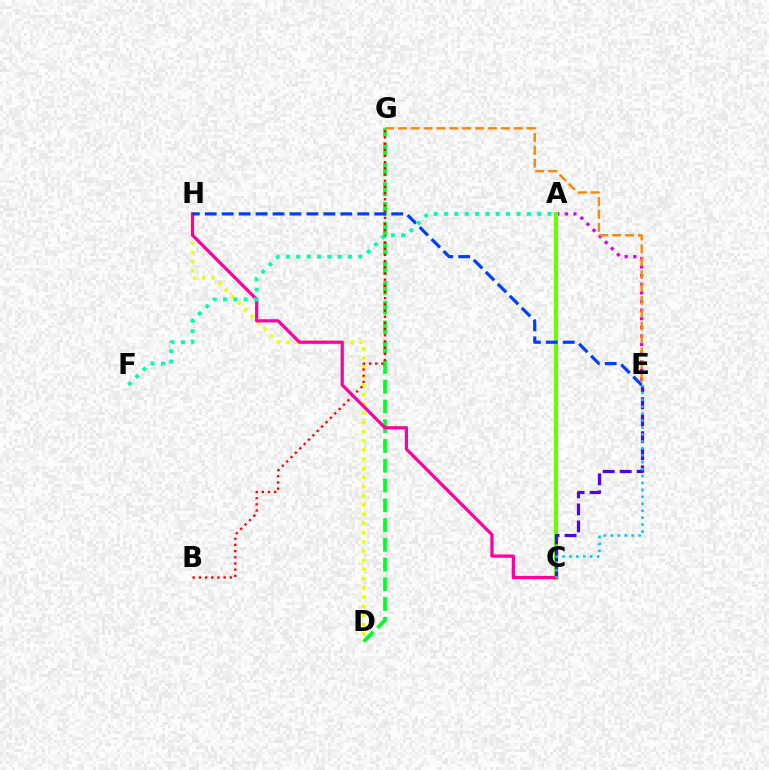{('A', 'E'): [{'color': '#d600ff', 'line_style': 'dotted', 'thickness': 2.34}], ('D', 'H'): [{'color': '#eeff00', 'line_style': 'dotted', 'thickness': 2.5}], ('A', 'C'): [{'color': '#66ff00', 'line_style': 'solid', 'thickness': 2.94}], ('D', 'G'): [{'color': '#00ff27', 'line_style': 'dashed', 'thickness': 2.68}], ('B', 'G'): [{'color': '#ff0000', 'line_style': 'dotted', 'thickness': 1.68}], ('C', 'H'): [{'color': '#ff00a0', 'line_style': 'solid', 'thickness': 2.32}], ('E', 'G'): [{'color': '#ff8800', 'line_style': 'dashed', 'thickness': 1.75}], ('C', 'E'): [{'color': '#4f00ff', 'line_style': 'dashed', 'thickness': 2.31}, {'color': '#00c7ff', 'line_style': 'dotted', 'thickness': 1.88}], ('E', 'H'): [{'color': '#003fff', 'line_style': 'dashed', 'thickness': 2.3}], ('A', 'F'): [{'color': '#00ffaf', 'line_style': 'dotted', 'thickness': 2.81}]}